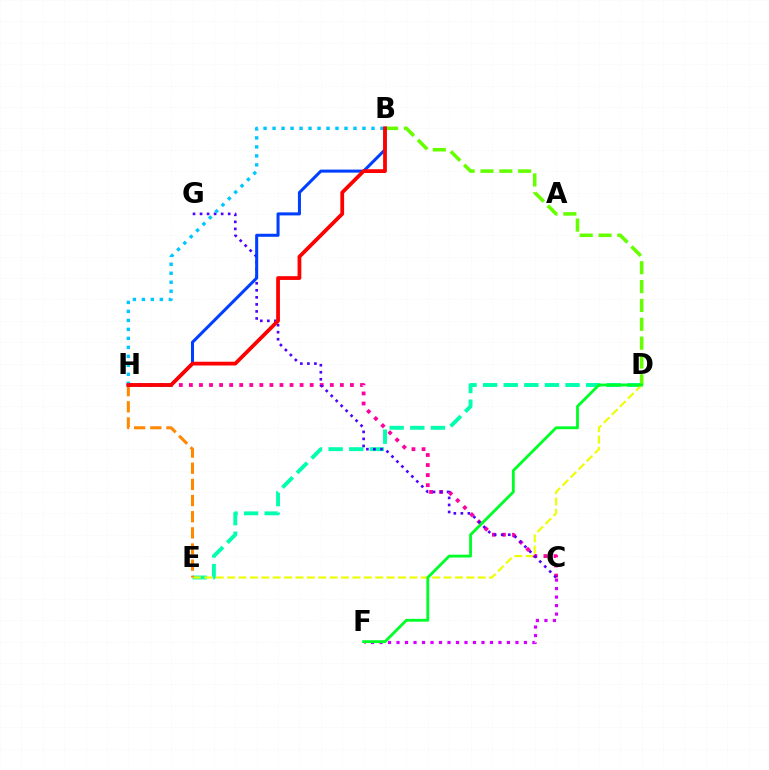{('D', 'E'): [{'color': '#00ffaf', 'line_style': 'dashed', 'thickness': 2.8}, {'color': '#eeff00', 'line_style': 'dashed', 'thickness': 1.55}], ('B', 'D'): [{'color': '#66ff00', 'line_style': 'dashed', 'thickness': 2.56}], ('C', 'F'): [{'color': '#d600ff', 'line_style': 'dotted', 'thickness': 2.31}], ('E', 'H'): [{'color': '#ff8800', 'line_style': 'dashed', 'thickness': 2.19}], ('C', 'H'): [{'color': '#ff00a0', 'line_style': 'dotted', 'thickness': 2.73}], ('C', 'G'): [{'color': '#4f00ff', 'line_style': 'dotted', 'thickness': 1.91}], ('B', 'H'): [{'color': '#003fff', 'line_style': 'solid', 'thickness': 2.19}, {'color': '#00c7ff', 'line_style': 'dotted', 'thickness': 2.44}, {'color': '#ff0000', 'line_style': 'solid', 'thickness': 2.71}], ('D', 'F'): [{'color': '#00ff27', 'line_style': 'solid', 'thickness': 2.04}]}